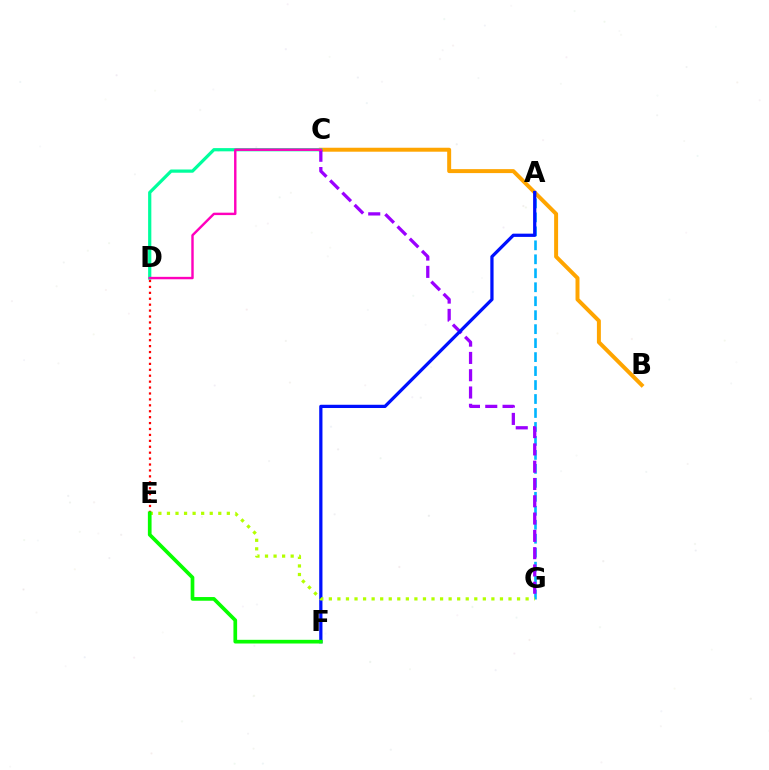{('B', 'C'): [{'color': '#ffa500', 'line_style': 'solid', 'thickness': 2.85}], ('C', 'D'): [{'color': '#00ff9d', 'line_style': 'solid', 'thickness': 2.32}, {'color': '#ff00bd', 'line_style': 'solid', 'thickness': 1.74}], ('A', 'G'): [{'color': '#00b5ff', 'line_style': 'dashed', 'thickness': 1.9}], ('C', 'G'): [{'color': '#9b00ff', 'line_style': 'dashed', 'thickness': 2.35}], ('D', 'E'): [{'color': '#ff0000', 'line_style': 'dotted', 'thickness': 1.61}], ('A', 'F'): [{'color': '#0010ff', 'line_style': 'solid', 'thickness': 2.34}], ('E', 'G'): [{'color': '#b3ff00', 'line_style': 'dotted', 'thickness': 2.32}], ('E', 'F'): [{'color': '#08ff00', 'line_style': 'solid', 'thickness': 2.66}]}